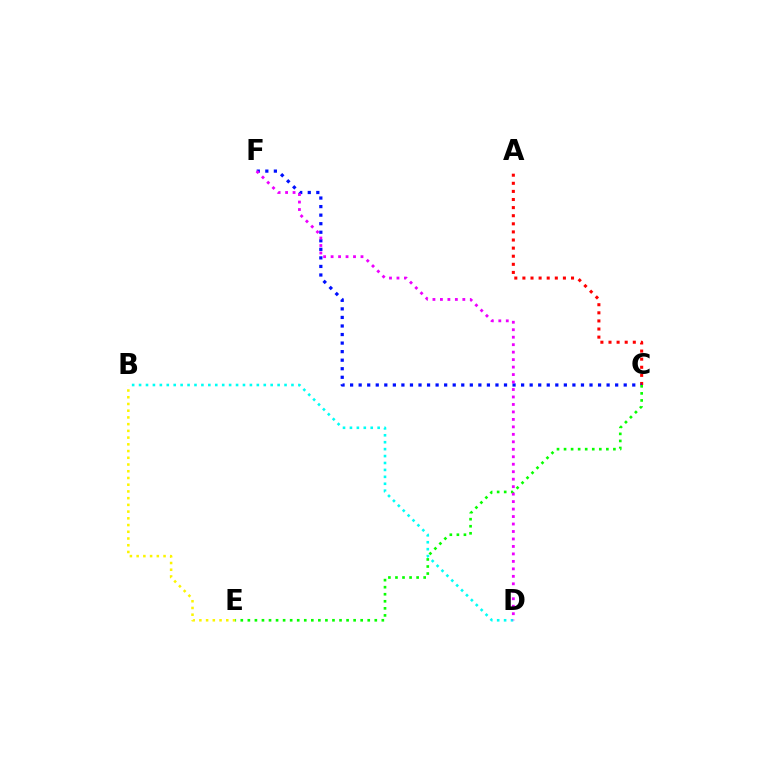{('A', 'C'): [{'color': '#ff0000', 'line_style': 'dotted', 'thickness': 2.2}], ('B', 'E'): [{'color': '#fcf500', 'line_style': 'dotted', 'thickness': 1.83}], ('C', 'F'): [{'color': '#0010ff', 'line_style': 'dotted', 'thickness': 2.32}], ('B', 'D'): [{'color': '#00fff6', 'line_style': 'dotted', 'thickness': 1.88}], ('C', 'E'): [{'color': '#08ff00', 'line_style': 'dotted', 'thickness': 1.92}], ('D', 'F'): [{'color': '#ee00ff', 'line_style': 'dotted', 'thickness': 2.03}]}